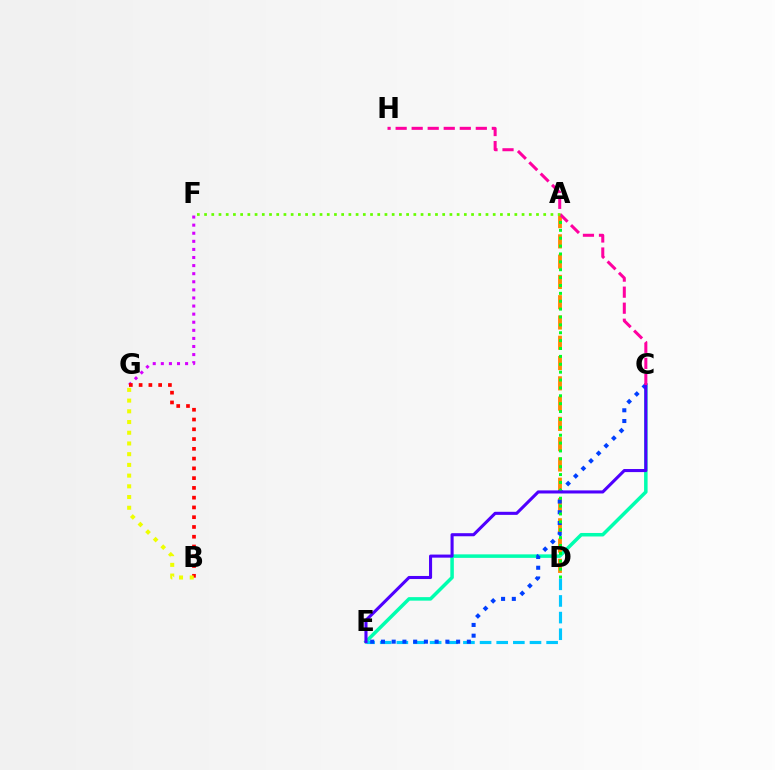{('F', 'G'): [{'color': '#d600ff', 'line_style': 'dotted', 'thickness': 2.2}], ('A', 'D'): [{'color': '#ff8800', 'line_style': 'dashed', 'thickness': 2.76}, {'color': '#00ff27', 'line_style': 'dotted', 'thickness': 2.14}], ('C', 'E'): [{'color': '#00ffaf', 'line_style': 'solid', 'thickness': 2.53}, {'color': '#003fff', 'line_style': 'dotted', 'thickness': 2.92}, {'color': '#4f00ff', 'line_style': 'solid', 'thickness': 2.22}], ('D', 'E'): [{'color': '#00c7ff', 'line_style': 'dashed', 'thickness': 2.26}], ('B', 'G'): [{'color': '#ff0000', 'line_style': 'dotted', 'thickness': 2.65}, {'color': '#eeff00', 'line_style': 'dotted', 'thickness': 2.91}], ('C', 'H'): [{'color': '#ff00a0', 'line_style': 'dashed', 'thickness': 2.18}], ('A', 'F'): [{'color': '#66ff00', 'line_style': 'dotted', 'thickness': 1.96}]}